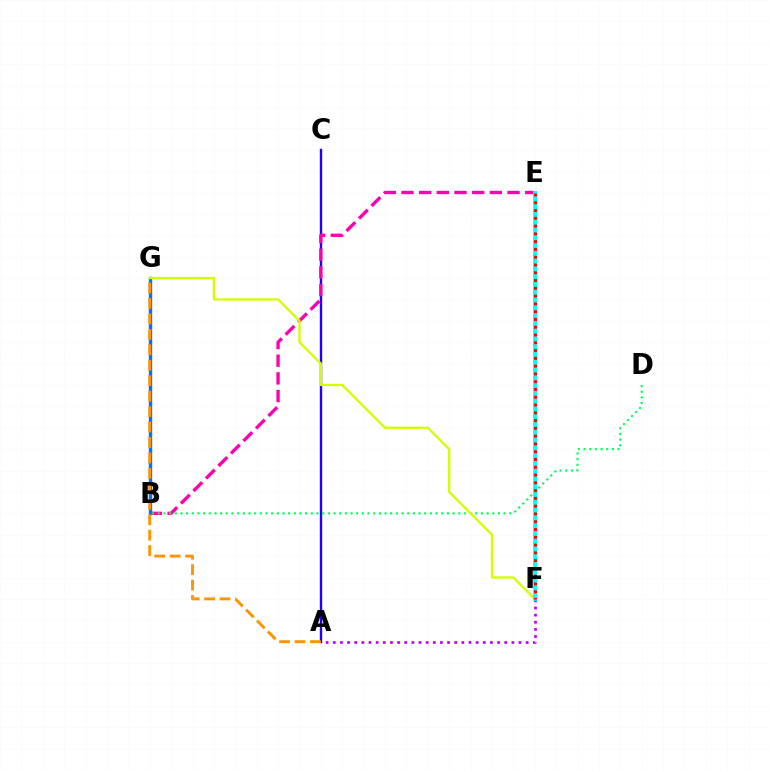{('A', 'C'): [{'color': '#2500ff', 'line_style': 'solid', 'thickness': 1.72}], ('B', 'E'): [{'color': '#ff00ac', 'line_style': 'dashed', 'thickness': 2.4}], ('B', 'G'): [{'color': '#0074ff', 'line_style': 'solid', 'thickness': 2.44}], ('A', 'G'): [{'color': '#ff9400', 'line_style': 'dashed', 'thickness': 2.1}], ('B', 'D'): [{'color': '#00ff5c', 'line_style': 'dotted', 'thickness': 1.54}], ('F', 'G'): [{'color': '#d1ff00', 'line_style': 'solid', 'thickness': 1.66}], ('E', 'F'): [{'color': '#3dff00', 'line_style': 'dotted', 'thickness': 1.51}, {'color': '#00fff6', 'line_style': 'solid', 'thickness': 2.73}, {'color': '#ff0000', 'line_style': 'dotted', 'thickness': 2.11}], ('A', 'F'): [{'color': '#b900ff', 'line_style': 'dotted', 'thickness': 1.94}]}